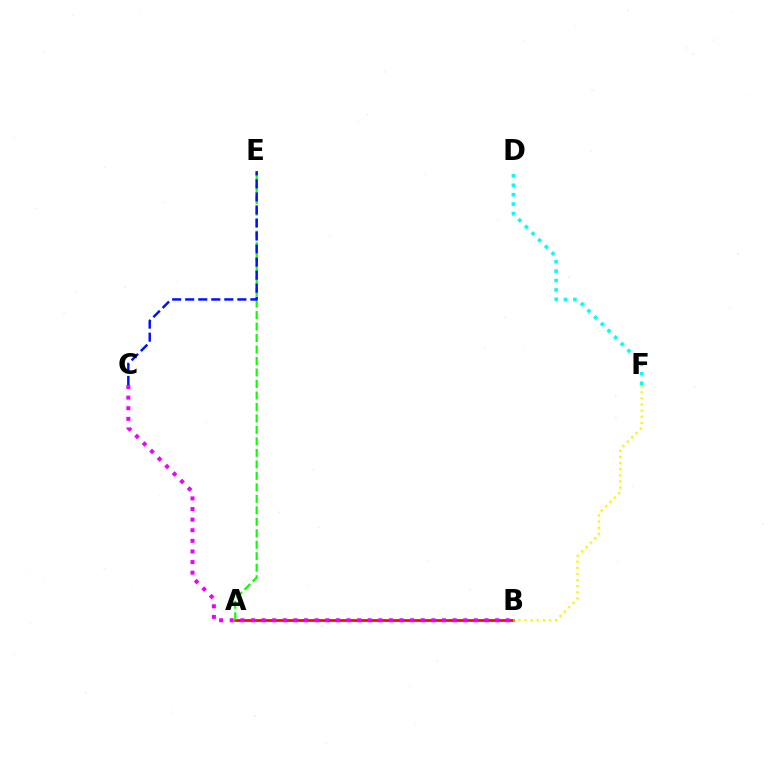{('A', 'B'): [{'color': '#ff0000', 'line_style': 'solid', 'thickness': 1.93}], ('A', 'E'): [{'color': '#08ff00', 'line_style': 'dashed', 'thickness': 1.56}], ('C', 'E'): [{'color': '#0010ff', 'line_style': 'dashed', 'thickness': 1.77}], ('B', 'F'): [{'color': '#fcf500', 'line_style': 'dotted', 'thickness': 1.66}], ('B', 'C'): [{'color': '#ee00ff', 'line_style': 'dotted', 'thickness': 2.88}], ('D', 'F'): [{'color': '#00fff6', 'line_style': 'dotted', 'thickness': 2.56}]}